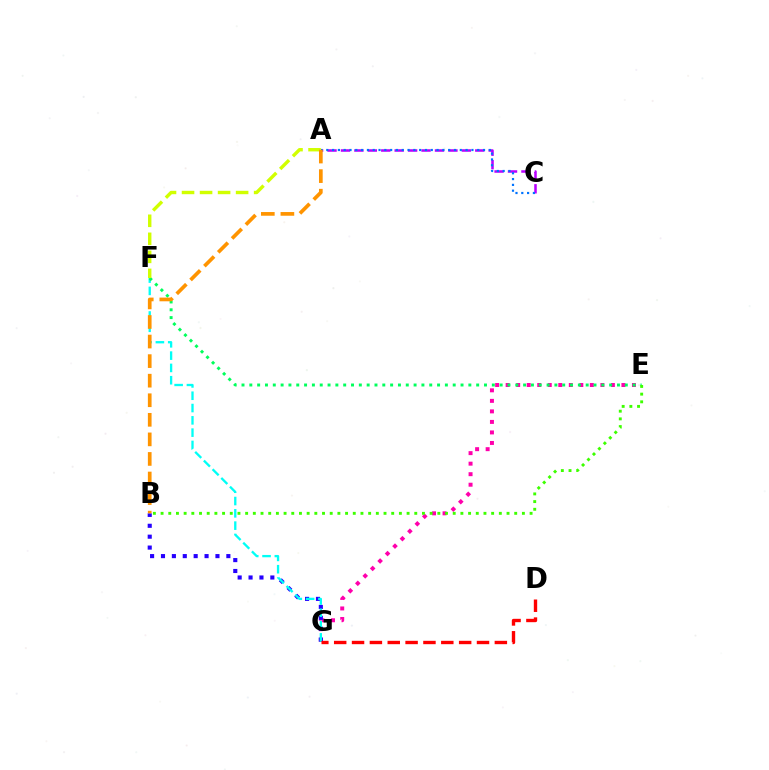{('E', 'G'): [{'color': '#ff00ac', 'line_style': 'dotted', 'thickness': 2.86}], ('A', 'C'): [{'color': '#b900ff', 'line_style': 'dashed', 'thickness': 1.82}, {'color': '#0074ff', 'line_style': 'dotted', 'thickness': 1.58}], ('B', 'G'): [{'color': '#2500ff', 'line_style': 'dotted', 'thickness': 2.96}], ('F', 'G'): [{'color': '#00fff6', 'line_style': 'dashed', 'thickness': 1.67}], ('E', 'F'): [{'color': '#00ff5c', 'line_style': 'dotted', 'thickness': 2.13}], ('A', 'F'): [{'color': '#d1ff00', 'line_style': 'dashed', 'thickness': 2.45}], ('D', 'G'): [{'color': '#ff0000', 'line_style': 'dashed', 'thickness': 2.43}], ('B', 'E'): [{'color': '#3dff00', 'line_style': 'dotted', 'thickness': 2.09}], ('A', 'B'): [{'color': '#ff9400', 'line_style': 'dashed', 'thickness': 2.66}]}